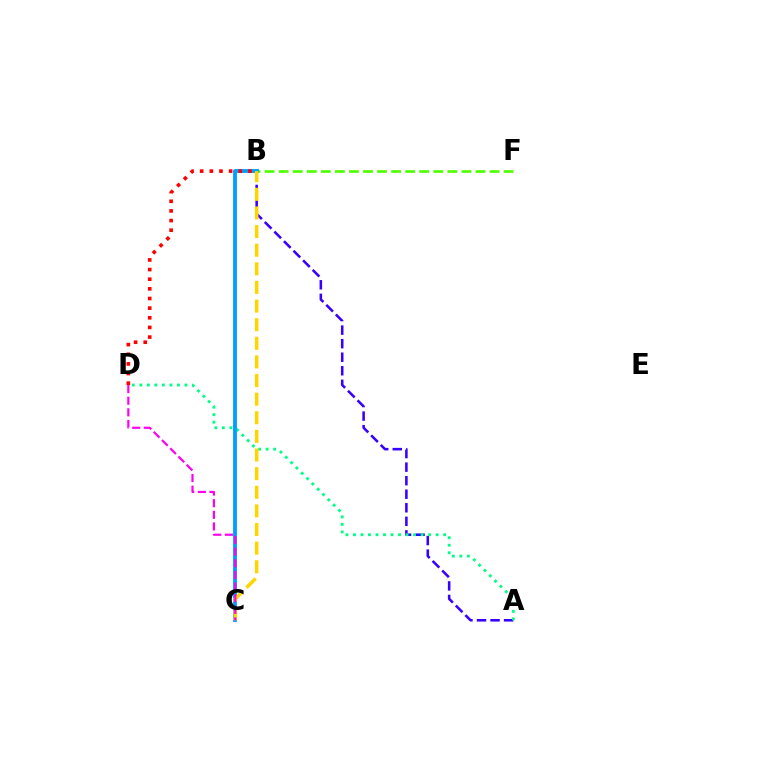{('A', 'B'): [{'color': '#3700ff', 'line_style': 'dashed', 'thickness': 1.84}], ('A', 'D'): [{'color': '#00ff86', 'line_style': 'dotted', 'thickness': 2.04}], ('B', 'F'): [{'color': '#4fff00', 'line_style': 'dashed', 'thickness': 1.91}], ('B', 'C'): [{'color': '#009eff', 'line_style': 'solid', 'thickness': 2.76}, {'color': '#ffd500', 'line_style': 'dashed', 'thickness': 2.53}], ('B', 'D'): [{'color': '#ff0000', 'line_style': 'dotted', 'thickness': 2.62}], ('C', 'D'): [{'color': '#ff00ed', 'line_style': 'dashed', 'thickness': 1.58}]}